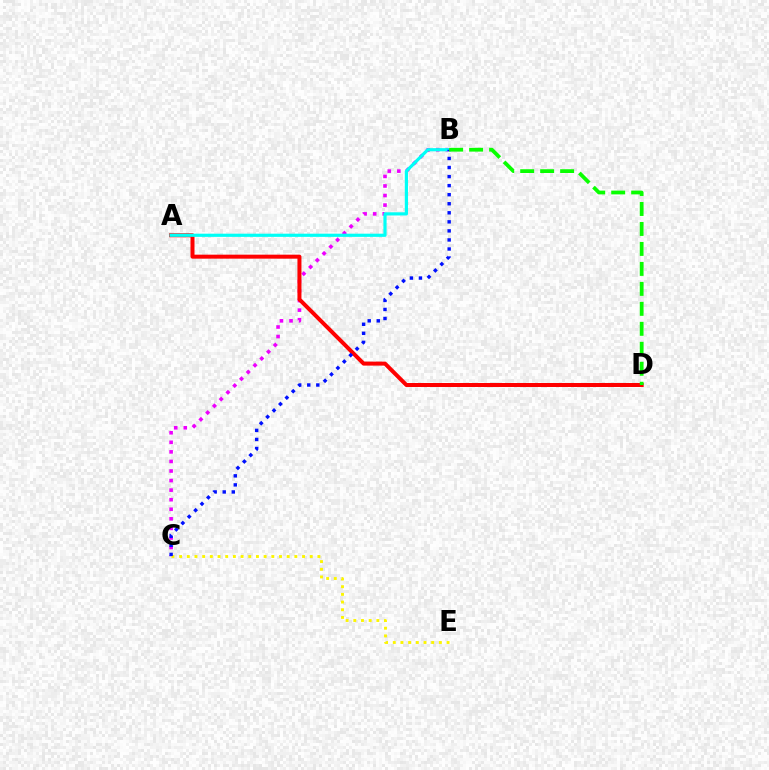{('B', 'C'): [{'color': '#ee00ff', 'line_style': 'dotted', 'thickness': 2.6}, {'color': '#0010ff', 'line_style': 'dotted', 'thickness': 2.46}], ('A', 'D'): [{'color': '#ff0000', 'line_style': 'solid', 'thickness': 2.88}], ('C', 'E'): [{'color': '#fcf500', 'line_style': 'dotted', 'thickness': 2.09}], ('A', 'B'): [{'color': '#00fff6', 'line_style': 'solid', 'thickness': 2.29}], ('B', 'D'): [{'color': '#08ff00', 'line_style': 'dashed', 'thickness': 2.71}]}